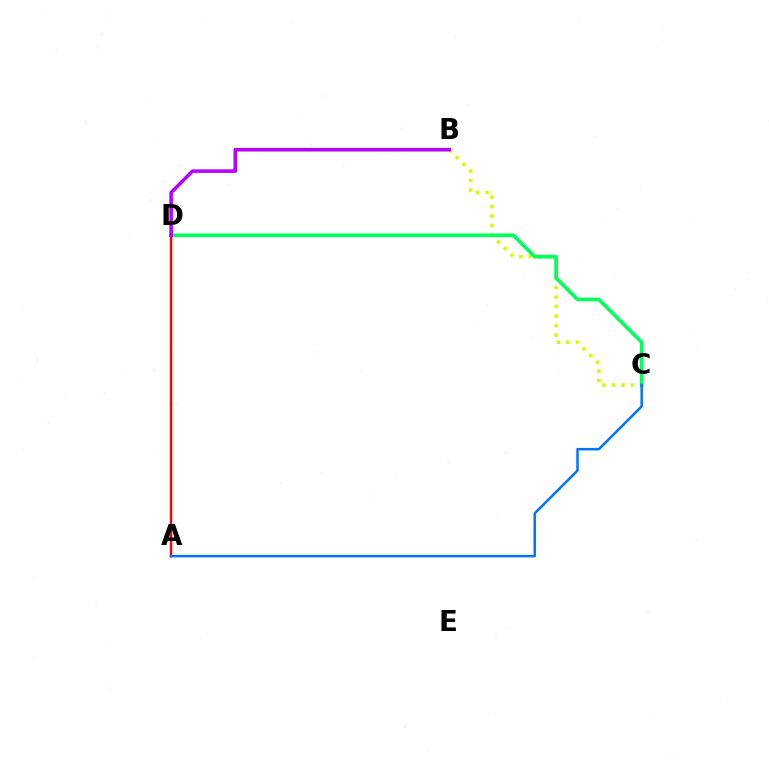{('B', 'C'): [{'color': '#d1ff00', 'line_style': 'dotted', 'thickness': 2.58}], ('C', 'D'): [{'color': '#00ff5c', 'line_style': 'solid', 'thickness': 2.64}], ('A', 'D'): [{'color': '#ff0000', 'line_style': 'solid', 'thickness': 1.75}], ('A', 'C'): [{'color': '#0074ff', 'line_style': 'solid', 'thickness': 1.81}], ('B', 'D'): [{'color': '#b900ff', 'line_style': 'solid', 'thickness': 2.57}]}